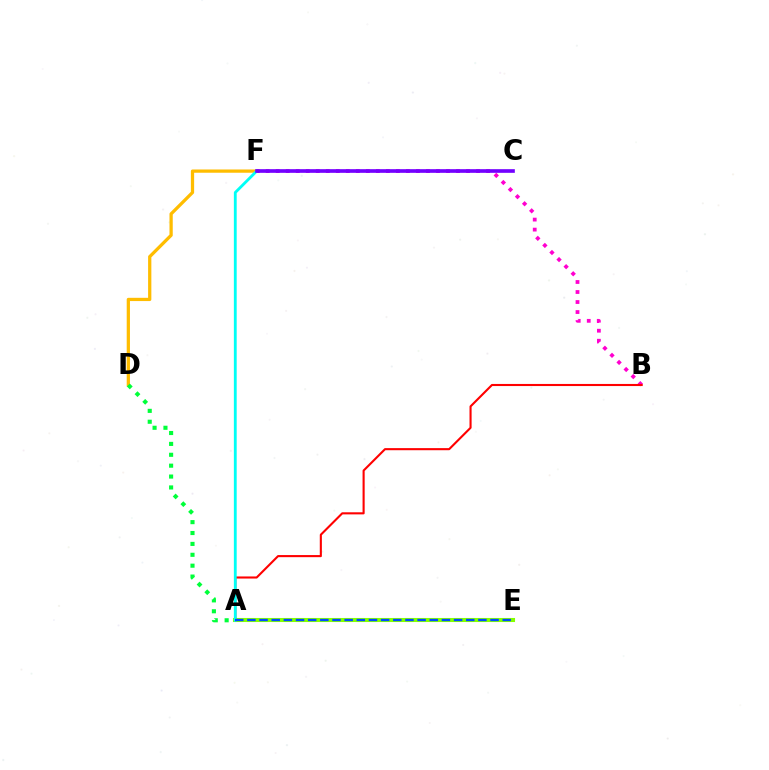{('D', 'F'): [{'color': '#ffbd00', 'line_style': 'solid', 'thickness': 2.34}], ('A', 'E'): [{'color': '#84ff00', 'line_style': 'solid', 'thickness': 2.94}, {'color': '#004bff', 'line_style': 'dashed', 'thickness': 1.65}], ('B', 'F'): [{'color': '#ff00cf', 'line_style': 'dotted', 'thickness': 2.72}], ('A', 'B'): [{'color': '#ff0000', 'line_style': 'solid', 'thickness': 1.51}], ('A', 'D'): [{'color': '#00ff39', 'line_style': 'dotted', 'thickness': 2.96}], ('A', 'F'): [{'color': '#00fff6', 'line_style': 'solid', 'thickness': 2.04}], ('C', 'F'): [{'color': '#7200ff', 'line_style': 'solid', 'thickness': 2.63}]}